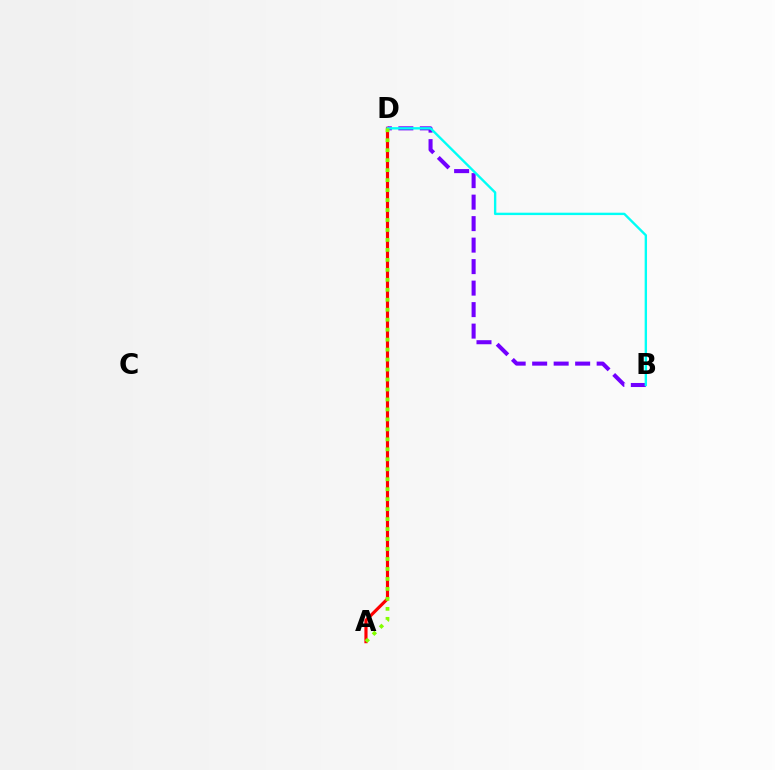{('A', 'D'): [{'color': '#ff0000', 'line_style': 'solid', 'thickness': 2.27}, {'color': '#84ff00', 'line_style': 'dotted', 'thickness': 2.71}], ('B', 'D'): [{'color': '#7200ff', 'line_style': 'dashed', 'thickness': 2.92}, {'color': '#00fff6', 'line_style': 'solid', 'thickness': 1.71}]}